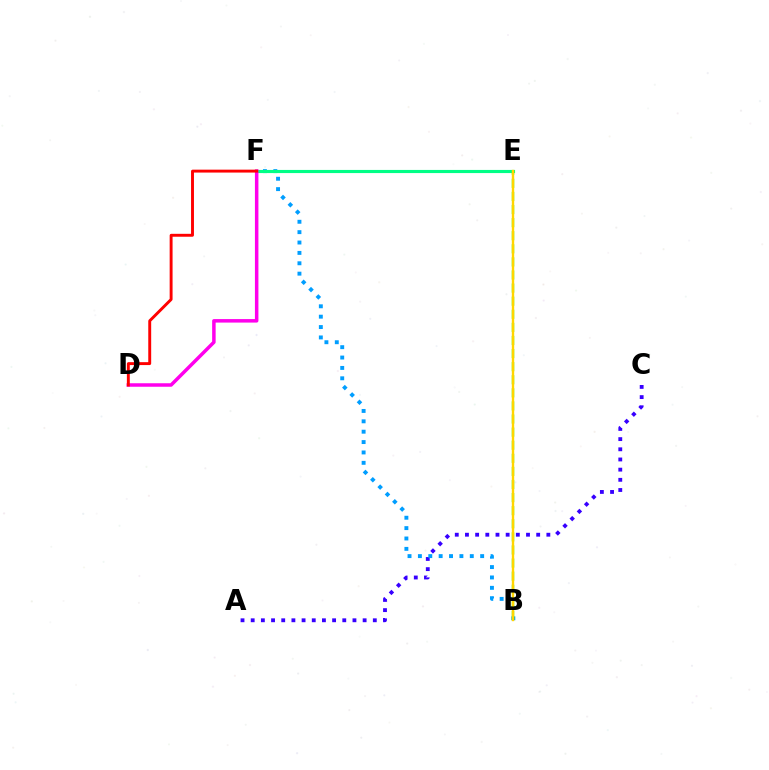{('A', 'C'): [{'color': '#3700ff', 'line_style': 'dotted', 'thickness': 2.76}], ('B', 'F'): [{'color': '#009eff', 'line_style': 'dotted', 'thickness': 2.82}], ('E', 'F'): [{'color': '#00ff86', 'line_style': 'solid', 'thickness': 2.26}], ('B', 'E'): [{'color': '#4fff00', 'line_style': 'dashed', 'thickness': 1.78}, {'color': '#ffd500', 'line_style': 'solid', 'thickness': 1.71}], ('D', 'F'): [{'color': '#ff00ed', 'line_style': 'solid', 'thickness': 2.52}, {'color': '#ff0000', 'line_style': 'solid', 'thickness': 2.1}]}